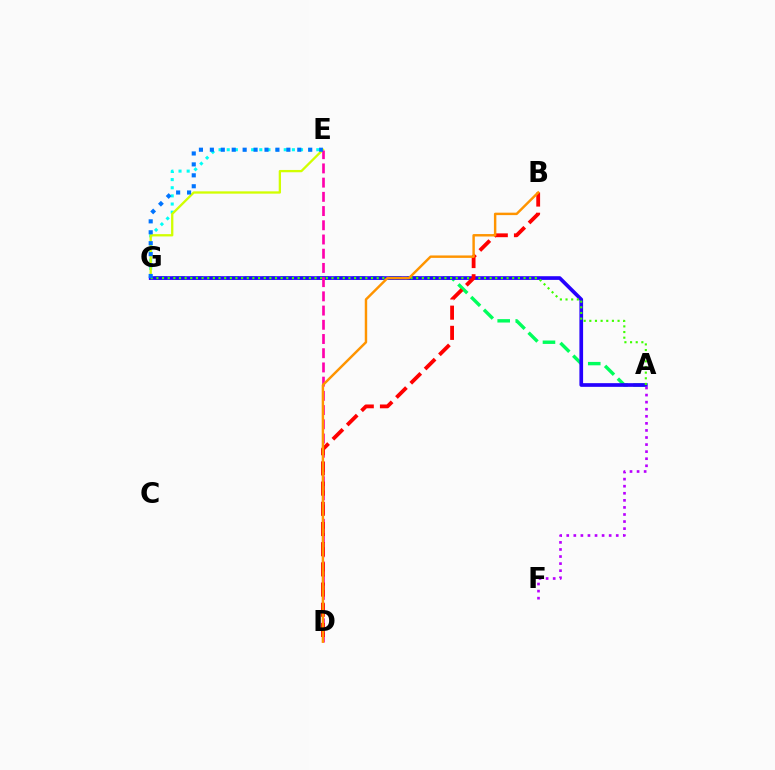{('E', 'G'): [{'color': '#00fff6', 'line_style': 'dotted', 'thickness': 2.21}, {'color': '#d1ff00', 'line_style': 'solid', 'thickness': 1.66}, {'color': '#0074ff', 'line_style': 'dotted', 'thickness': 2.97}], ('A', 'G'): [{'color': '#00ff5c', 'line_style': 'dashed', 'thickness': 2.45}, {'color': '#2500ff', 'line_style': 'solid', 'thickness': 2.66}, {'color': '#3dff00', 'line_style': 'dotted', 'thickness': 1.53}], ('A', 'F'): [{'color': '#b900ff', 'line_style': 'dotted', 'thickness': 1.92}], ('D', 'E'): [{'color': '#ff00ac', 'line_style': 'dashed', 'thickness': 1.93}], ('B', 'D'): [{'color': '#ff0000', 'line_style': 'dashed', 'thickness': 2.74}, {'color': '#ff9400', 'line_style': 'solid', 'thickness': 1.76}]}